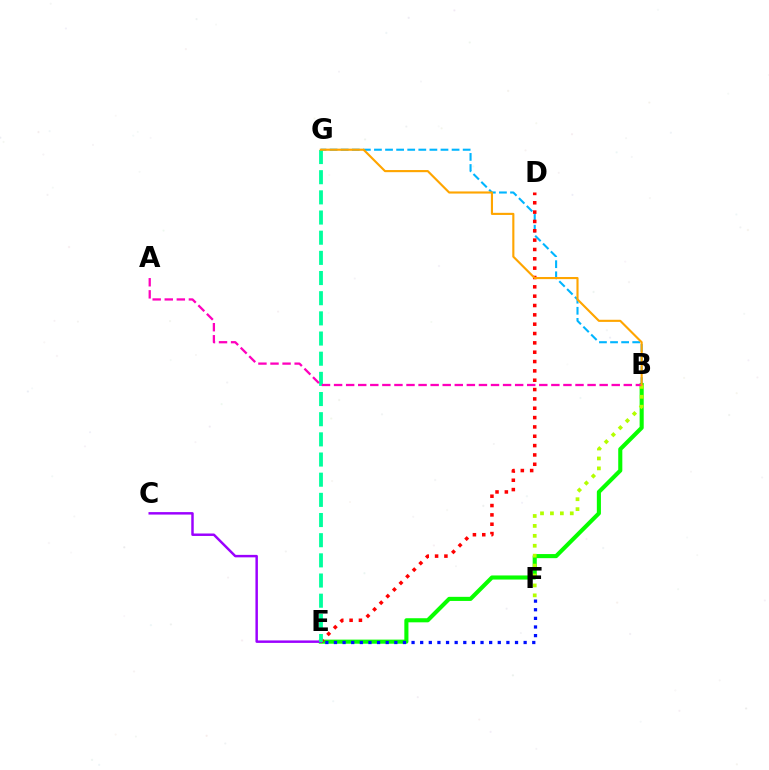{('B', 'G'): [{'color': '#00b5ff', 'line_style': 'dashed', 'thickness': 1.51}, {'color': '#ffa500', 'line_style': 'solid', 'thickness': 1.53}], ('B', 'E'): [{'color': '#08ff00', 'line_style': 'solid', 'thickness': 2.95}], ('D', 'E'): [{'color': '#ff0000', 'line_style': 'dotted', 'thickness': 2.54}], ('B', 'F'): [{'color': '#b3ff00', 'line_style': 'dotted', 'thickness': 2.7}], ('C', 'E'): [{'color': '#9b00ff', 'line_style': 'solid', 'thickness': 1.77}], ('E', 'G'): [{'color': '#00ff9d', 'line_style': 'dashed', 'thickness': 2.74}], ('A', 'B'): [{'color': '#ff00bd', 'line_style': 'dashed', 'thickness': 1.64}], ('E', 'F'): [{'color': '#0010ff', 'line_style': 'dotted', 'thickness': 2.34}]}